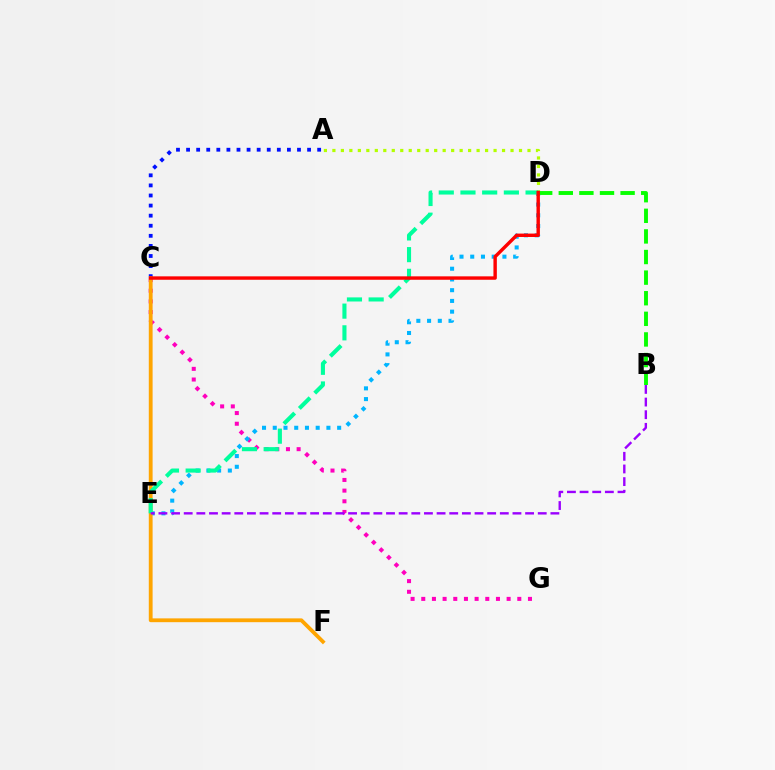{('A', 'D'): [{'color': '#b3ff00', 'line_style': 'dotted', 'thickness': 2.3}], ('C', 'G'): [{'color': '#ff00bd', 'line_style': 'dotted', 'thickness': 2.9}], ('D', 'E'): [{'color': '#00b5ff', 'line_style': 'dotted', 'thickness': 2.92}, {'color': '#00ff9d', 'line_style': 'dashed', 'thickness': 2.95}], ('A', 'C'): [{'color': '#0010ff', 'line_style': 'dotted', 'thickness': 2.74}], ('C', 'F'): [{'color': '#ffa500', 'line_style': 'solid', 'thickness': 2.74}], ('B', 'D'): [{'color': '#08ff00', 'line_style': 'dashed', 'thickness': 2.8}], ('B', 'E'): [{'color': '#9b00ff', 'line_style': 'dashed', 'thickness': 1.72}], ('C', 'D'): [{'color': '#ff0000', 'line_style': 'solid', 'thickness': 2.46}]}